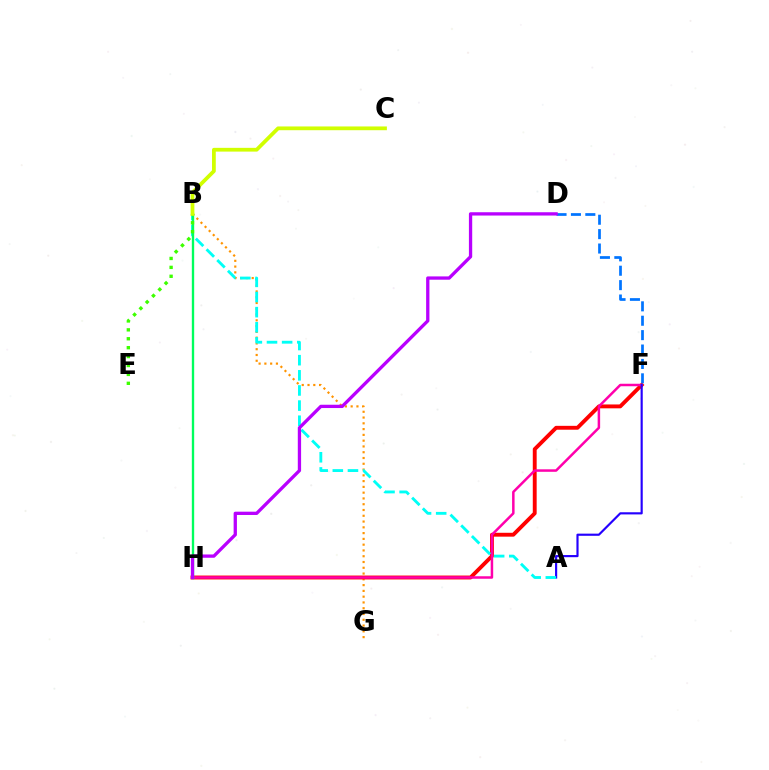{('B', 'G'): [{'color': '#ff9400', 'line_style': 'dotted', 'thickness': 1.57}], ('F', 'H'): [{'color': '#ff0000', 'line_style': 'solid', 'thickness': 2.79}, {'color': '#ff00ac', 'line_style': 'solid', 'thickness': 1.8}], ('A', 'F'): [{'color': '#2500ff', 'line_style': 'solid', 'thickness': 1.56}], ('A', 'B'): [{'color': '#00fff6', 'line_style': 'dashed', 'thickness': 2.06}], ('B', 'H'): [{'color': '#00ff5c', 'line_style': 'solid', 'thickness': 1.69}], ('D', 'F'): [{'color': '#0074ff', 'line_style': 'dashed', 'thickness': 1.96}], ('D', 'H'): [{'color': '#b900ff', 'line_style': 'solid', 'thickness': 2.37}], ('B', 'E'): [{'color': '#3dff00', 'line_style': 'dotted', 'thickness': 2.42}], ('B', 'C'): [{'color': '#d1ff00', 'line_style': 'solid', 'thickness': 2.71}]}